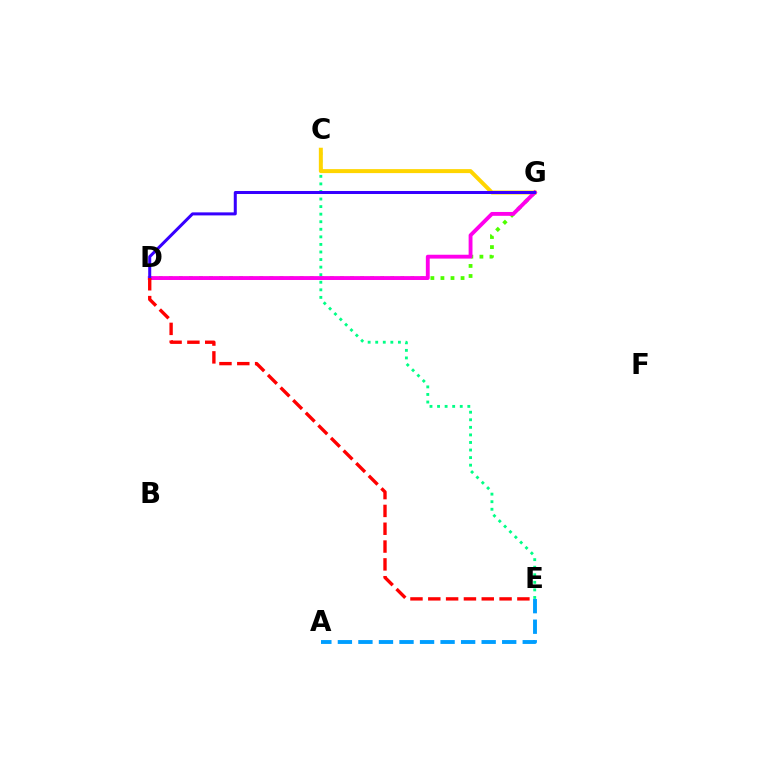{('D', 'G'): [{'color': '#4fff00', 'line_style': 'dotted', 'thickness': 2.73}, {'color': '#ff00ed', 'line_style': 'solid', 'thickness': 2.78}, {'color': '#3700ff', 'line_style': 'solid', 'thickness': 2.18}], ('C', 'E'): [{'color': '#00ff86', 'line_style': 'dotted', 'thickness': 2.06}], ('C', 'G'): [{'color': '#ffd500', 'line_style': 'solid', 'thickness': 2.86}], ('A', 'E'): [{'color': '#009eff', 'line_style': 'dashed', 'thickness': 2.79}], ('D', 'E'): [{'color': '#ff0000', 'line_style': 'dashed', 'thickness': 2.42}]}